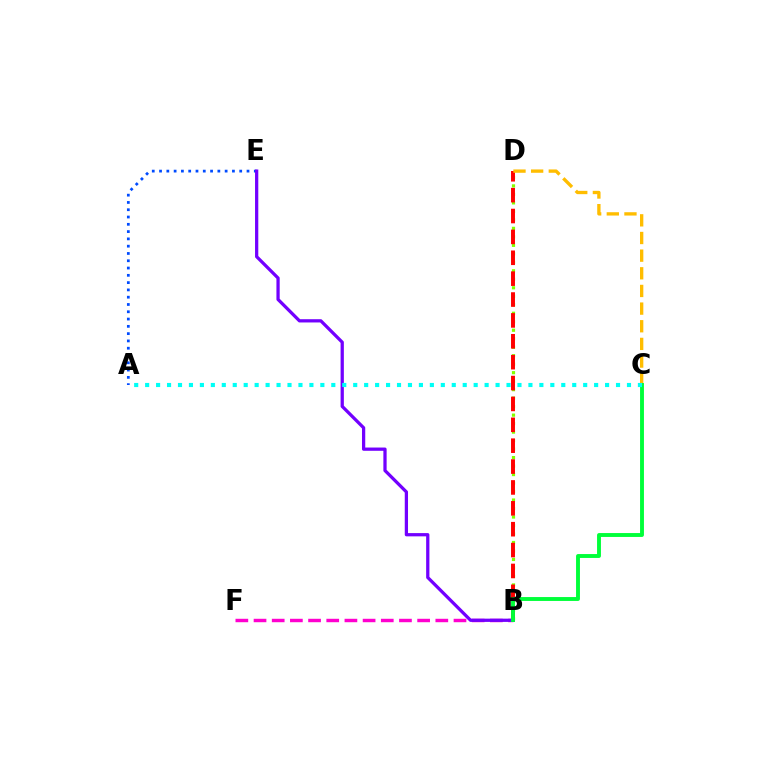{('B', 'D'): [{'color': '#84ff00', 'line_style': 'dotted', 'thickness': 2.31}, {'color': '#ff0000', 'line_style': 'dashed', 'thickness': 2.84}], ('B', 'F'): [{'color': '#ff00cf', 'line_style': 'dashed', 'thickness': 2.47}], ('A', 'E'): [{'color': '#004bff', 'line_style': 'dotted', 'thickness': 1.98}], ('B', 'E'): [{'color': '#7200ff', 'line_style': 'solid', 'thickness': 2.34}], ('C', 'D'): [{'color': '#ffbd00', 'line_style': 'dashed', 'thickness': 2.4}], ('B', 'C'): [{'color': '#00ff39', 'line_style': 'solid', 'thickness': 2.8}], ('A', 'C'): [{'color': '#00fff6', 'line_style': 'dotted', 'thickness': 2.98}]}